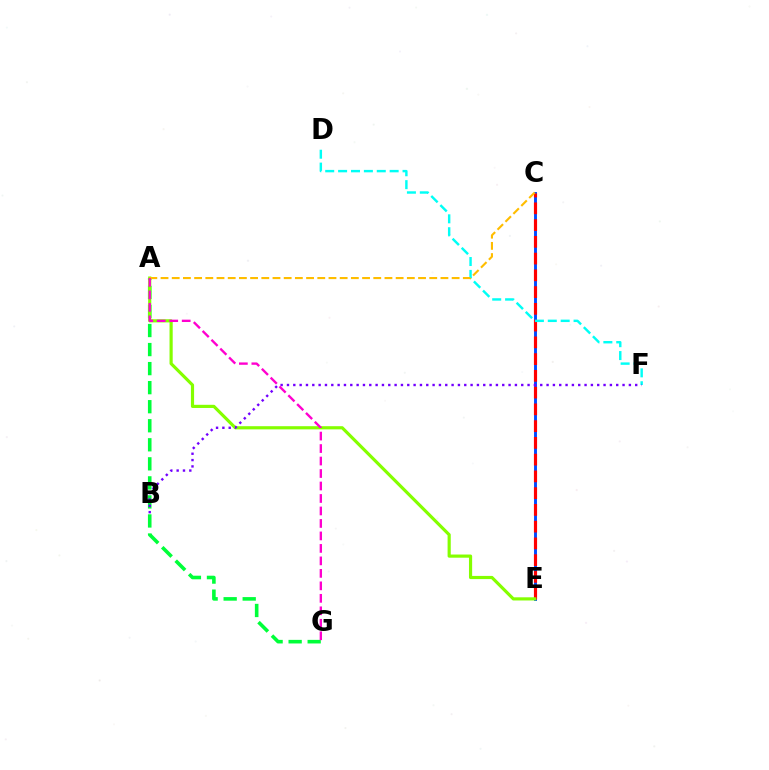{('A', 'G'): [{'color': '#00ff39', 'line_style': 'dashed', 'thickness': 2.59}, {'color': '#ff00cf', 'line_style': 'dashed', 'thickness': 1.7}], ('C', 'E'): [{'color': '#004bff', 'line_style': 'solid', 'thickness': 2.1}, {'color': '#ff0000', 'line_style': 'dashed', 'thickness': 2.28}], ('A', 'E'): [{'color': '#84ff00', 'line_style': 'solid', 'thickness': 2.28}], ('D', 'F'): [{'color': '#00fff6', 'line_style': 'dashed', 'thickness': 1.75}], ('A', 'C'): [{'color': '#ffbd00', 'line_style': 'dashed', 'thickness': 1.52}], ('B', 'F'): [{'color': '#7200ff', 'line_style': 'dotted', 'thickness': 1.72}]}